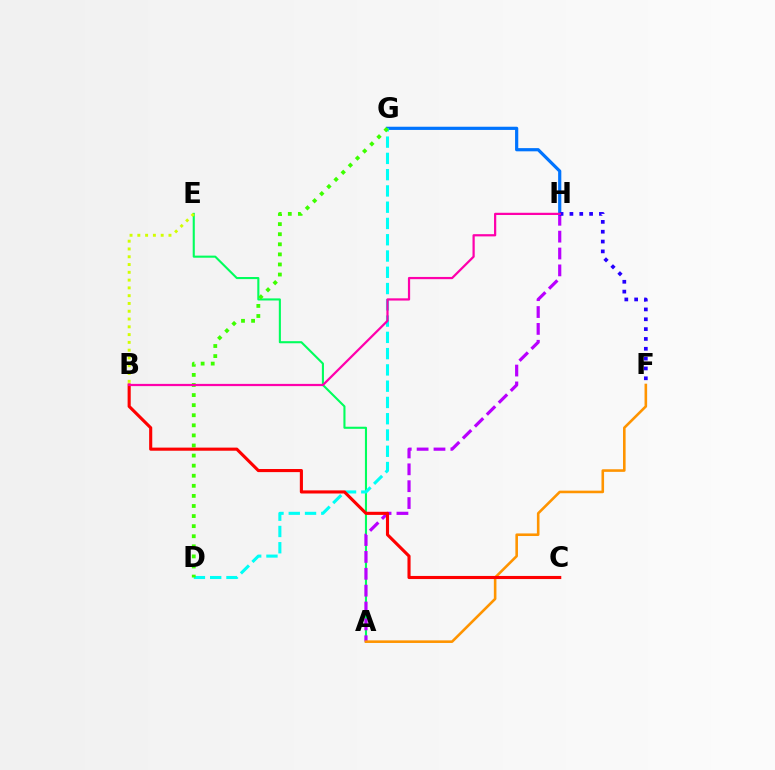{('A', 'E'): [{'color': '#00ff5c', 'line_style': 'solid', 'thickness': 1.51}], ('A', 'H'): [{'color': '#b900ff', 'line_style': 'dashed', 'thickness': 2.29}], ('A', 'F'): [{'color': '#ff9400', 'line_style': 'solid', 'thickness': 1.87}], ('G', 'H'): [{'color': '#0074ff', 'line_style': 'solid', 'thickness': 2.3}], ('D', 'G'): [{'color': '#00fff6', 'line_style': 'dashed', 'thickness': 2.21}, {'color': '#3dff00', 'line_style': 'dotted', 'thickness': 2.74}], ('B', 'E'): [{'color': '#d1ff00', 'line_style': 'dotted', 'thickness': 2.12}], ('F', 'H'): [{'color': '#2500ff', 'line_style': 'dotted', 'thickness': 2.67}], ('B', 'C'): [{'color': '#ff0000', 'line_style': 'solid', 'thickness': 2.24}], ('B', 'H'): [{'color': '#ff00ac', 'line_style': 'solid', 'thickness': 1.61}]}